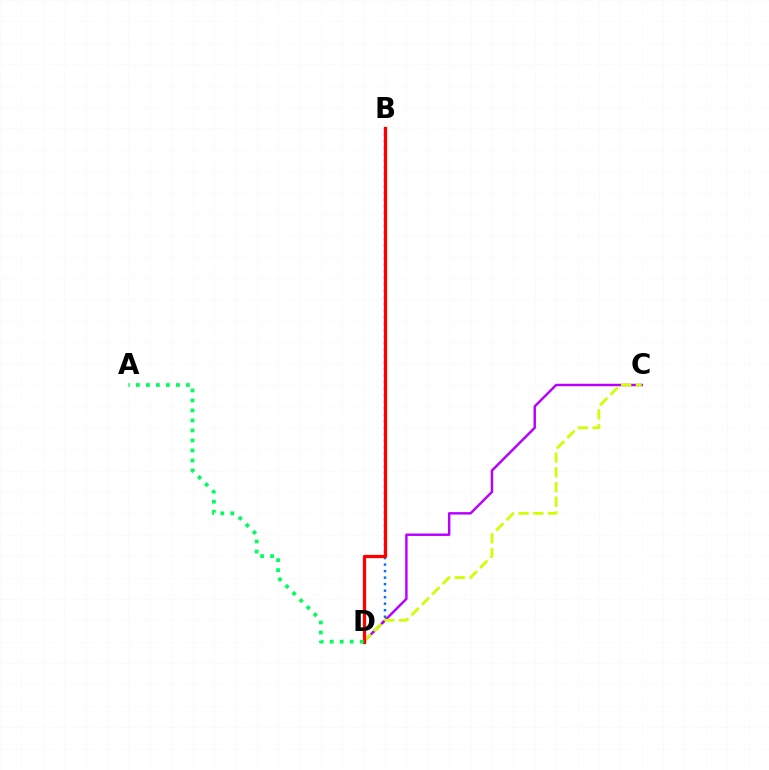{('B', 'D'): [{'color': '#0074ff', 'line_style': 'dotted', 'thickness': 1.77}, {'color': '#ff0000', 'line_style': 'solid', 'thickness': 2.35}], ('C', 'D'): [{'color': '#b900ff', 'line_style': 'solid', 'thickness': 1.76}, {'color': '#d1ff00', 'line_style': 'dashed', 'thickness': 2.0}], ('A', 'D'): [{'color': '#00ff5c', 'line_style': 'dotted', 'thickness': 2.72}]}